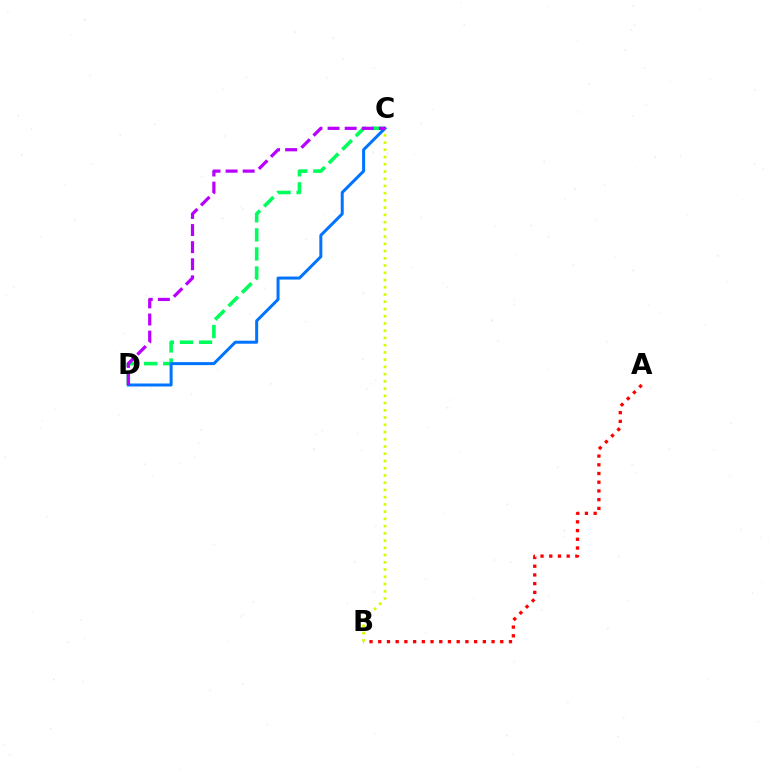{('A', 'B'): [{'color': '#ff0000', 'line_style': 'dotted', 'thickness': 2.37}], ('C', 'D'): [{'color': '#00ff5c', 'line_style': 'dashed', 'thickness': 2.59}, {'color': '#0074ff', 'line_style': 'solid', 'thickness': 2.16}, {'color': '#b900ff', 'line_style': 'dashed', 'thickness': 2.32}], ('B', 'C'): [{'color': '#d1ff00', 'line_style': 'dotted', 'thickness': 1.97}]}